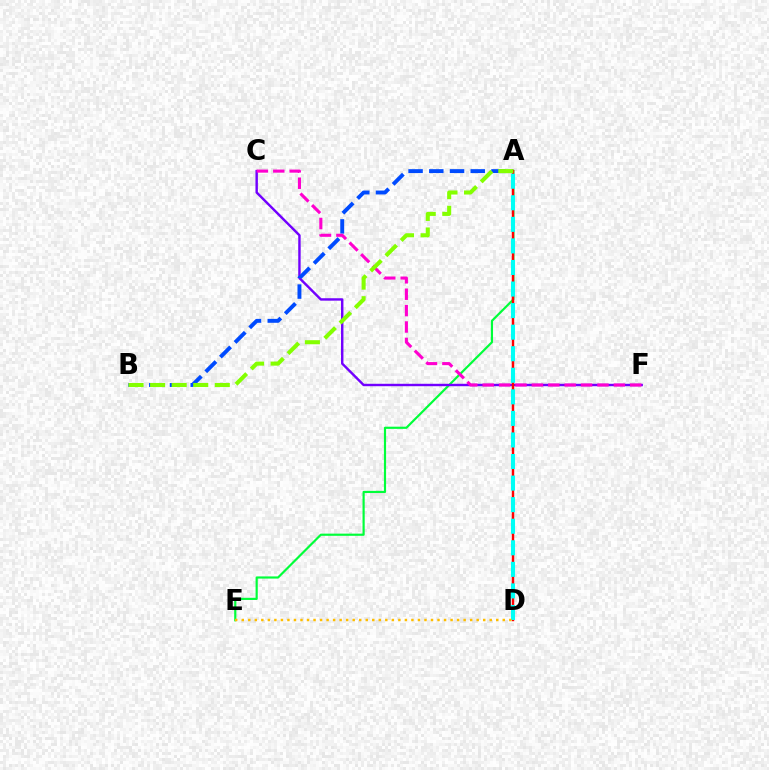{('A', 'E'): [{'color': '#00ff39', 'line_style': 'solid', 'thickness': 1.57}], ('C', 'F'): [{'color': '#7200ff', 'line_style': 'solid', 'thickness': 1.74}, {'color': '#ff00cf', 'line_style': 'dashed', 'thickness': 2.23}], ('A', 'B'): [{'color': '#004bff', 'line_style': 'dashed', 'thickness': 2.81}, {'color': '#84ff00', 'line_style': 'dashed', 'thickness': 2.93}], ('A', 'D'): [{'color': '#ff0000', 'line_style': 'solid', 'thickness': 1.75}, {'color': '#00fff6', 'line_style': 'dashed', 'thickness': 2.93}], ('D', 'E'): [{'color': '#ffbd00', 'line_style': 'dotted', 'thickness': 1.77}]}